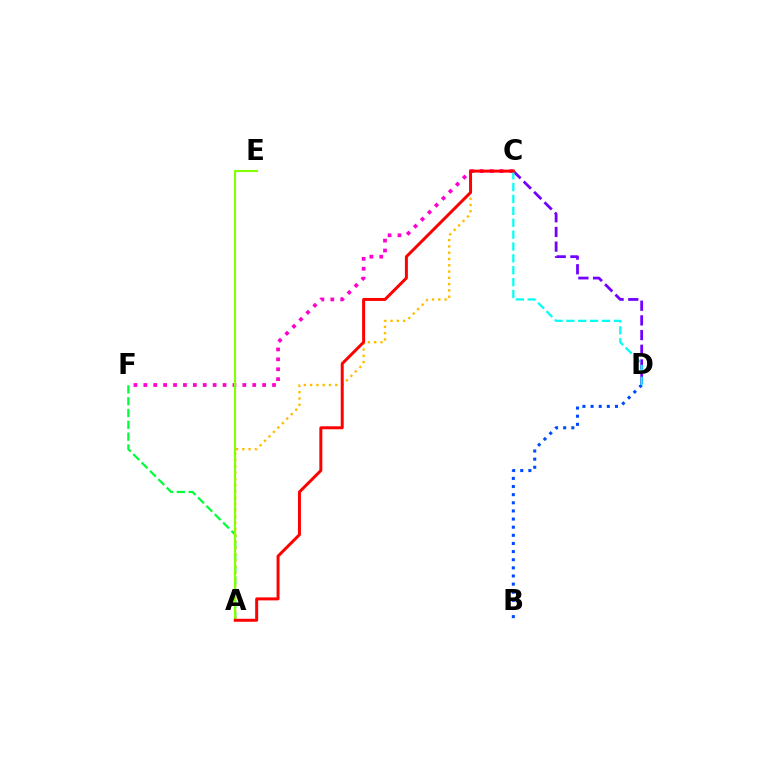{('C', 'D'): [{'color': '#7200ff', 'line_style': 'dashed', 'thickness': 1.99}, {'color': '#00fff6', 'line_style': 'dashed', 'thickness': 1.61}], ('A', 'F'): [{'color': '#00ff39', 'line_style': 'dashed', 'thickness': 1.61}], ('A', 'C'): [{'color': '#ffbd00', 'line_style': 'dotted', 'thickness': 1.71}, {'color': '#ff0000', 'line_style': 'solid', 'thickness': 2.14}], ('C', 'F'): [{'color': '#ff00cf', 'line_style': 'dotted', 'thickness': 2.69}], ('B', 'D'): [{'color': '#004bff', 'line_style': 'dotted', 'thickness': 2.21}], ('A', 'E'): [{'color': '#84ff00', 'line_style': 'solid', 'thickness': 1.54}]}